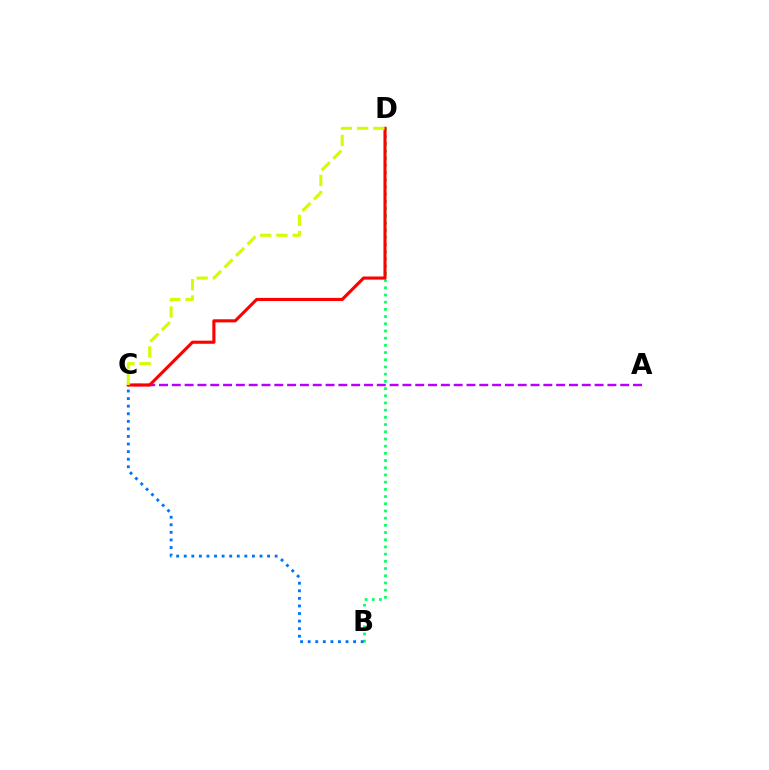{('A', 'C'): [{'color': '#b900ff', 'line_style': 'dashed', 'thickness': 1.74}], ('B', 'D'): [{'color': '#00ff5c', 'line_style': 'dotted', 'thickness': 1.96}], ('B', 'C'): [{'color': '#0074ff', 'line_style': 'dotted', 'thickness': 2.06}], ('C', 'D'): [{'color': '#ff0000', 'line_style': 'solid', 'thickness': 2.25}, {'color': '#d1ff00', 'line_style': 'dashed', 'thickness': 2.21}]}